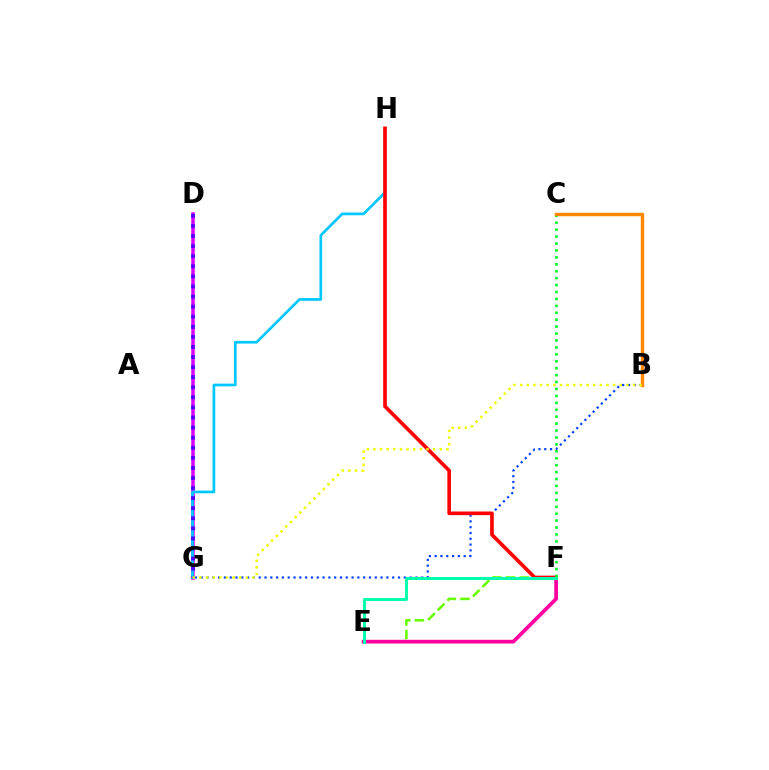{('D', 'G'): [{'color': '#d600ff', 'line_style': 'solid', 'thickness': 2.52}, {'color': '#4f00ff', 'line_style': 'dotted', 'thickness': 2.74}], ('E', 'F'): [{'color': '#66ff00', 'line_style': 'dashed', 'thickness': 1.85}, {'color': '#ff00a0', 'line_style': 'solid', 'thickness': 2.68}, {'color': '#00ffaf', 'line_style': 'solid', 'thickness': 2.17}], ('G', 'H'): [{'color': '#00c7ff', 'line_style': 'solid', 'thickness': 1.96}], ('B', 'G'): [{'color': '#003fff', 'line_style': 'dotted', 'thickness': 1.58}, {'color': '#eeff00', 'line_style': 'dotted', 'thickness': 1.8}], ('F', 'H'): [{'color': '#ff0000', 'line_style': 'solid', 'thickness': 2.62}], ('C', 'F'): [{'color': '#00ff27', 'line_style': 'dotted', 'thickness': 1.88}], ('B', 'C'): [{'color': '#ff8800', 'line_style': 'solid', 'thickness': 2.46}]}